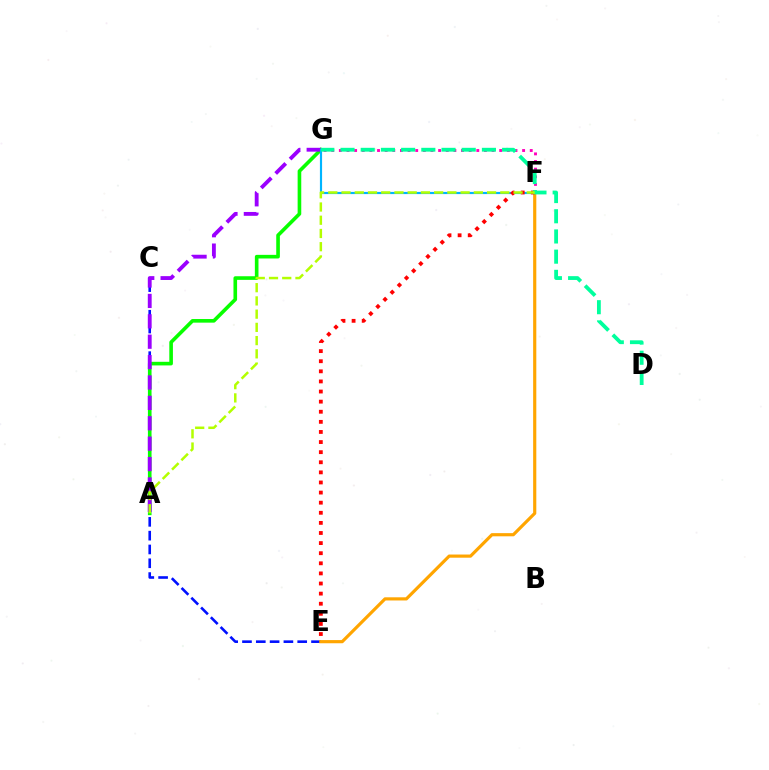{('C', 'E'): [{'color': '#0010ff', 'line_style': 'dashed', 'thickness': 1.88}], ('A', 'G'): [{'color': '#08ff00', 'line_style': 'solid', 'thickness': 2.61}, {'color': '#9b00ff', 'line_style': 'dashed', 'thickness': 2.77}], ('F', 'G'): [{'color': '#ff00bd', 'line_style': 'dotted', 'thickness': 2.07}, {'color': '#00b5ff', 'line_style': 'solid', 'thickness': 1.56}], ('E', 'F'): [{'color': '#ffa500', 'line_style': 'solid', 'thickness': 2.28}, {'color': '#ff0000', 'line_style': 'dotted', 'thickness': 2.75}], ('D', 'G'): [{'color': '#00ff9d', 'line_style': 'dashed', 'thickness': 2.74}], ('A', 'F'): [{'color': '#b3ff00', 'line_style': 'dashed', 'thickness': 1.8}]}